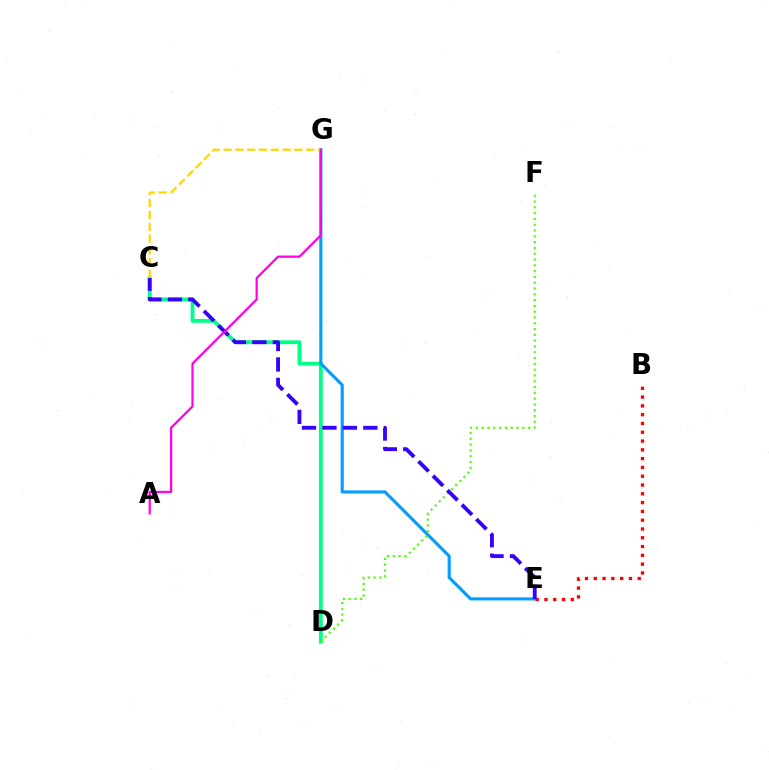{('C', 'D'): [{'color': '#00ff86', 'line_style': 'solid', 'thickness': 2.75}], ('E', 'G'): [{'color': '#009eff', 'line_style': 'solid', 'thickness': 2.23}], ('C', 'G'): [{'color': '#ffd500', 'line_style': 'dashed', 'thickness': 1.6}], ('B', 'E'): [{'color': '#ff0000', 'line_style': 'dotted', 'thickness': 2.39}], ('D', 'F'): [{'color': '#4fff00', 'line_style': 'dotted', 'thickness': 1.57}], ('C', 'E'): [{'color': '#3700ff', 'line_style': 'dashed', 'thickness': 2.78}], ('A', 'G'): [{'color': '#ff00ed', 'line_style': 'solid', 'thickness': 1.61}]}